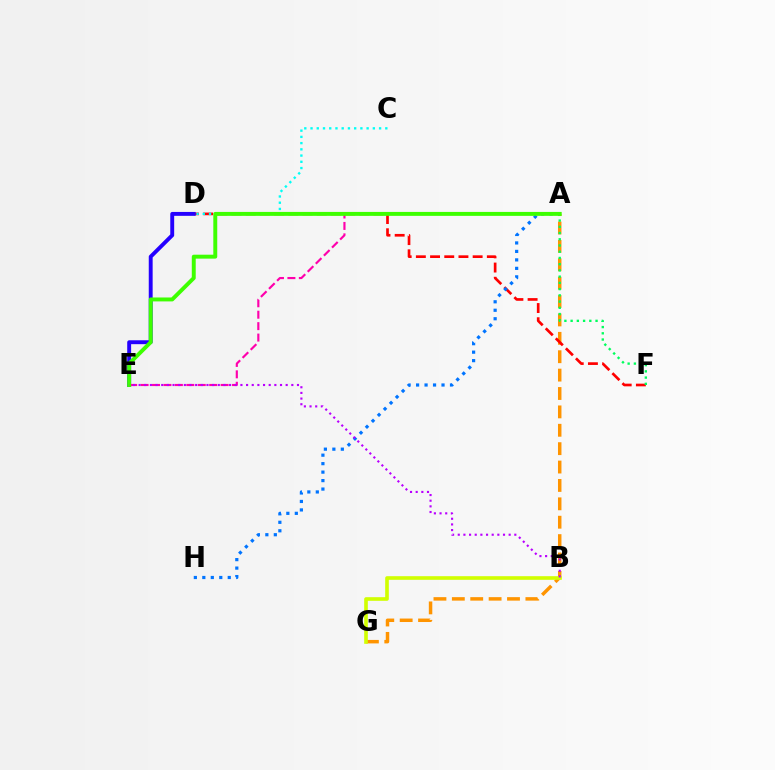{('A', 'G'): [{'color': '#ff9400', 'line_style': 'dashed', 'thickness': 2.5}], ('B', 'G'): [{'color': '#d1ff00', 'line_style': 'solid', 'thickness': 2.62}], ('D', 'F'): [{'color': '#ff0000', 'line_style': 'dashed', 'thickness': 1.93}], ('D', 'E'): [{'color': '#2500ff', 'line_style': 'solid', 'thickness': 2.81}], ('A', 'E'): [{'color': '#ff00ac', 'line_style': 'dashed', 'thickness': 1.55}, {'color': '#3dff00', 'line_style': 'solid', 'thickness': 2.83}], ('C', 'D'): [{'color': '#00fff6', 'line_style': 'dotted', 'thickness': 1.69}], ('A', 'H'): [{'color': '#0074ff', 'line_style': 'dotted', 'thickness': 2.3}], ('A', 'F'): [{'color': '#00ff5c', 'line_style': 'dotted', 'thickness': 1.69}], ('B', 'E'): [{'color': '#b900ff', 'line_style': 'dotted', 'thickness': 1.54}]}